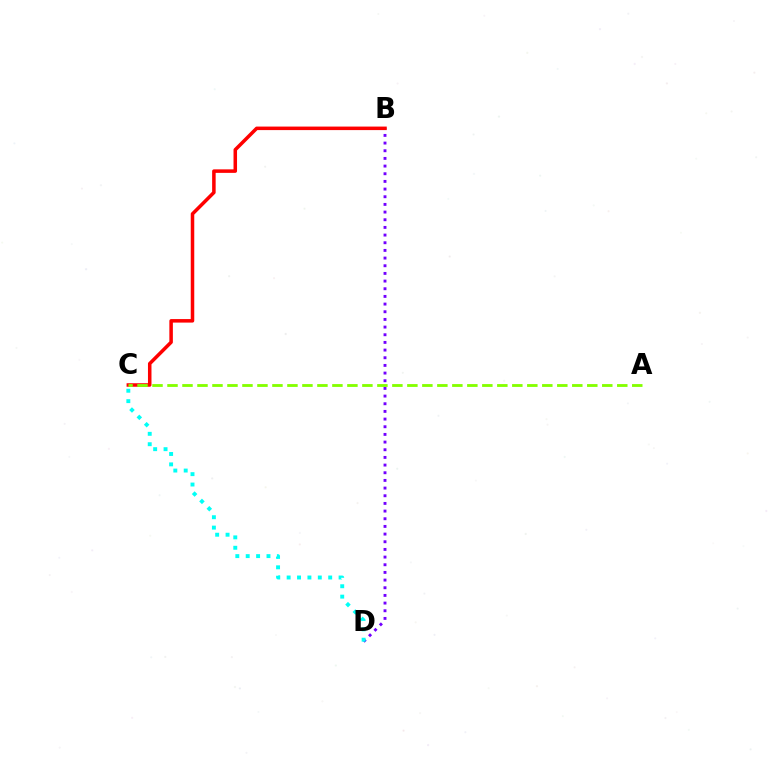{('B', 'D'): [{'color': '#7200ff', 'line_style': 'dotted', 'thickness': 2.08}], ('C', 'D'): [{'color': '#00fff6', 'line_style': 'dotted', 'thickness': 2.82}], ('B', 'C'): [{'color': '#ff0000', 'line_style': 'solid', 'thickness': 2.53}], ('A', 'C'): [{'color': '#84ff00', 'line_style': 'dashed', 'thickness': 2.04}]}